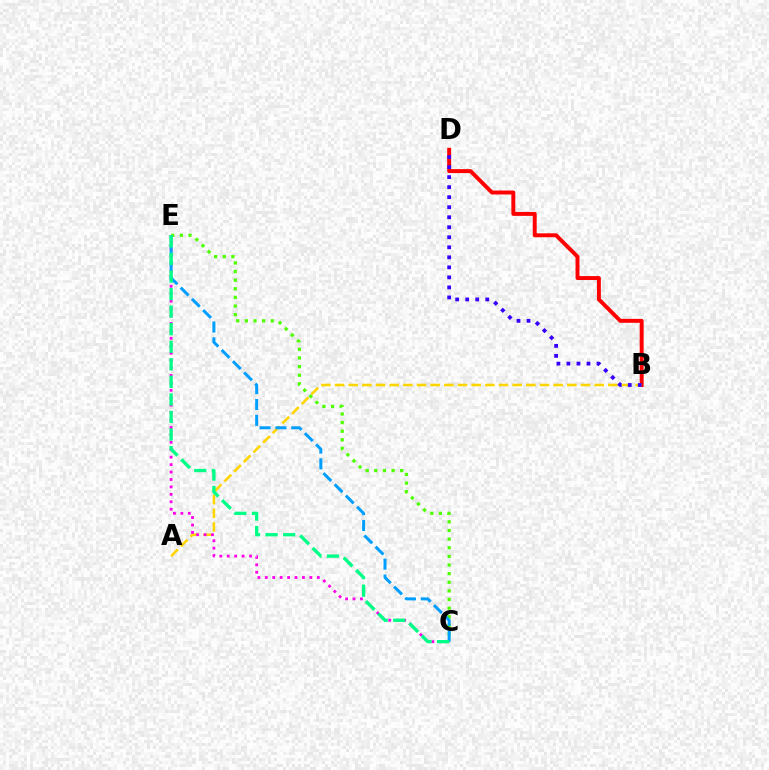{('B', 'D'): [{'color': '#ff0000', 'line_style': 'solid', 'thickness': 2.83}, {'color': '#3700ff', 'line_style': 'dotted', 'thickness': 2.72}], ('A', 'B'): [{'color': '#ffd500', 'line_style': 'dashed', 'thickness': 1.86}], ('C', 'E'): [{'color': '#4fff00', 'line_style': 'dotted', 'thickness': 2.34}, {'color': '#ff00ed', 'line_style': 'dotted', 'thickness': 2.02}, {'color': '#009eff', 'line_style': 'dashed', 'thickness': 2.15}, {'color': '#00ff86', 'line_style': 'dashed', 'thickness': 2.39}]}